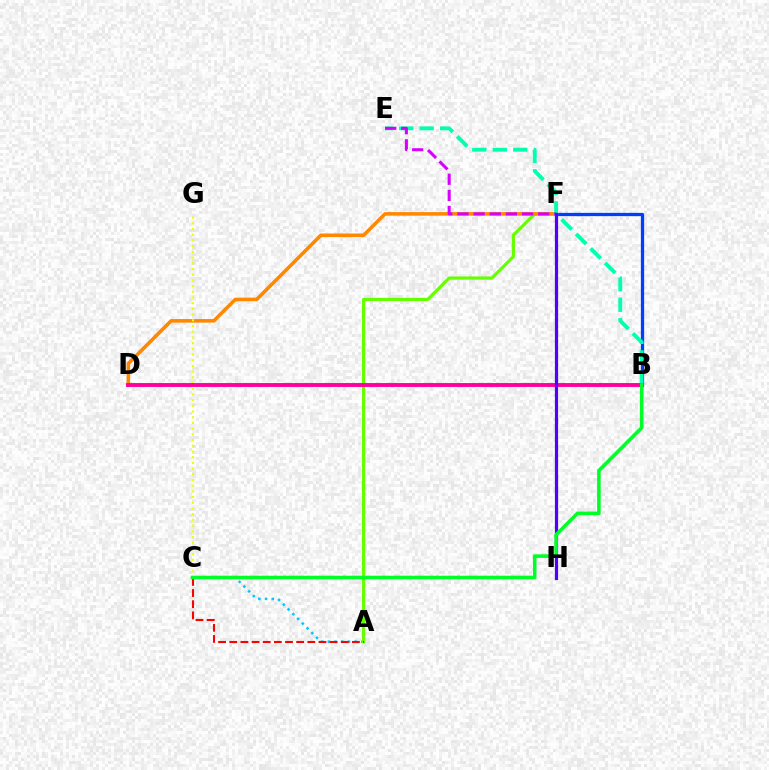{('A', 'C'): [{'color': '#00c7ff', 'line_style': 'dotted', 'thickness': 1.82}, {'color': '#ff0000', 'line_style': 'dashed', 'thickness': 1.51}], ('A', 'F'): [{'color': '#66ff00', 'line_style': 'solid', 'thickness': 2.31}], ('D', 'F'): [{'color': '#ff8800', 'line_style': 'solid', 'thickness': 2.56}], ('B', 'F'): [{'color': '#003fff', 'line_style': 'solid', 'thickness': 2.35}], ('B', 'E'): [{'color': '#00ffaf', 'line_style': 'dashed', 'thickness': 2.78}], ('E', 'F'): [{'color': '#d600ff', 'line_style': 'dashed', 'thickness': 2.19}], ('C', 'G'): [{'color': '#eeff00', 'line_style': 'dotted', 'thickness': 1.55}], ('B', 'D'): [{'color': '#ff00a0', 'line_style': 'solid', 'thickness': 2.8}], ('F', 'H'): [{'color': '#4f00ff', 'line_style': 'solid', 'thickness': 2.31}], ('B', 'C'): [{'color': '#00ff27', 'line_style': 'solid', 'thickness': 2.58}]}